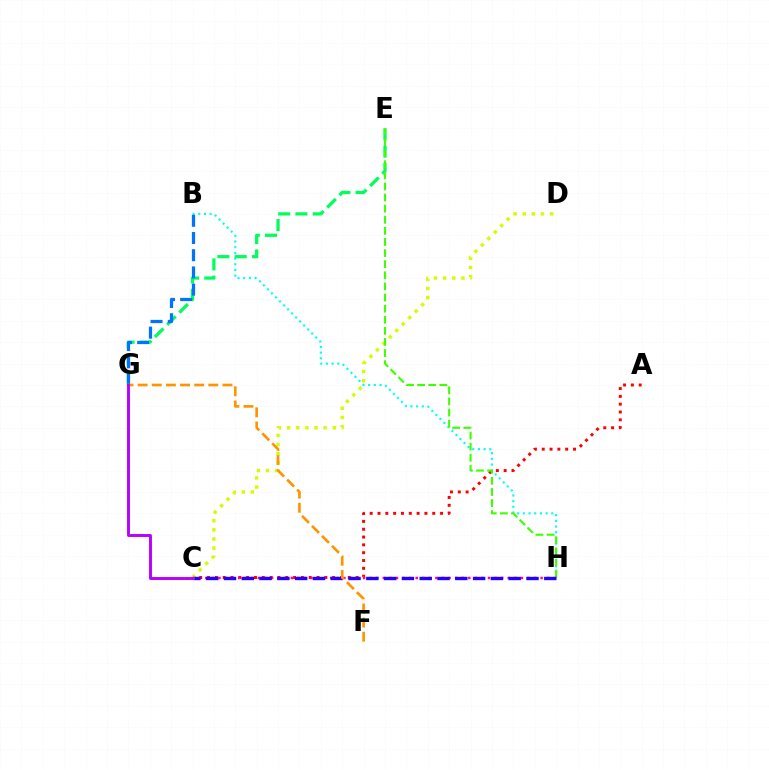{('B', 'H'): [{'color': '#00fff6', 'line_style': 'dotted', 'thickness': 1.54}], ('A', 'C'): [{'color': '#ff0000', 'line_style': 'dotted', 'thickness': 2.12}], ('E', 'G'): [{'color': '#00ff5c', 'line_style': 'dashed', 'thickness': 2.34}], ('C', 'D'): [{'color': '#d1ff00', 'line_style': 'dotted', 'thickness': 2.48}], ('C', 'H'): [{'color': '#ff00ac', 'line_style': 'dotted', 'thickness': 1.79}, {'color': '#2500ff', 'line_style': 'dashed', 'thickness': 2.42}], ('B', 'G'): [{'color': '#0074ff', 'line_style': 'dashed', 'thickness': 2.34}], ('E', 'H'): [{'color': '#3dff00', 'line_style': 'dashed', 'thickness': 1.51}], ('F', 'G'): [{'color': '#ff9400', 'line_style': 'dashed', 'thickness': 1.92}], ('C', 'G'): [{'color': '#b900ff', 'line_style': 'solid', 'thickness': 2.1}]}